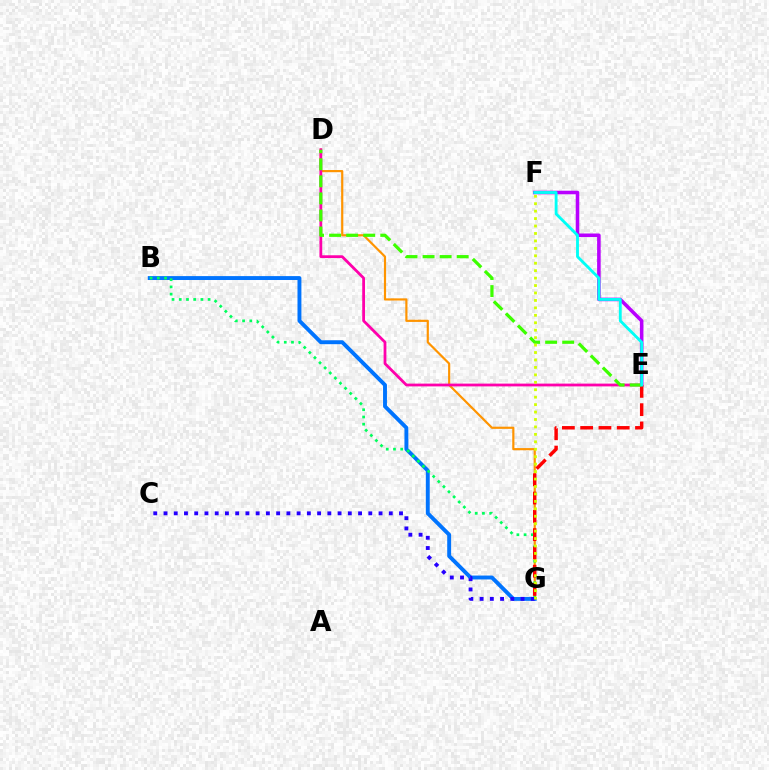{('D', 'G'): [{'color': '#ff9400', 'line_style': 'solid', 'thickness': 1.57}], ('D', 'E'): [{'color': '#ff00ac', 'line_style': 'solid', 'thickness': 2.0}, {'color': '#3dff00', 'line_style': 'dashed', 'thickness': 2.32}], ('B', 'G'): [{'color': '#0074ff', 'line_style': 'solid', 'thickness': 2.81}, {'color': '#00ff5c', 'line_style': 'dotted', 'thickness': 1.96}], ('E', 'F'): [{'color': '#b900ff', 'line_style': 'solid', 'thickness': 2.56}, {'color': '#00fff6', 'line_style': 'solid', 'thickness': 2.05}], ('E', 'G'): [{'color': '#ff0000', 'line_style': 'dashed', 'thickness': 2.48}], ('C', 'G'): [{'color': '#2500ff', 'line_style': 'dotted', 'thickness': 2.78}], ('F', 'G'): [{'color': '#d1ff00', 'line_style': 'dotted', 'thickness': 2.02}]}